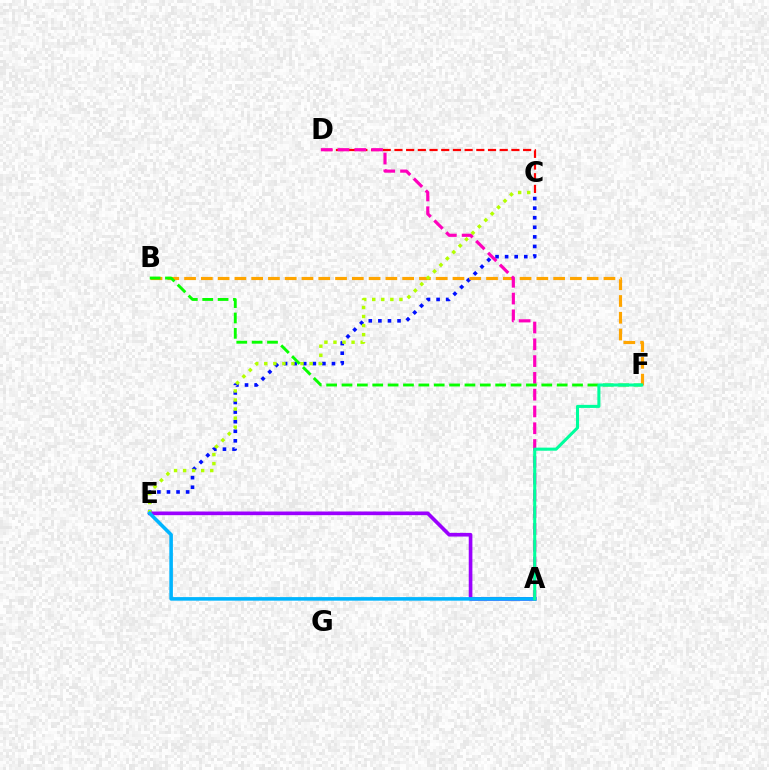{('C', 'E'): [{'color': '#0010ff', 'line_style': 'dotted', 'thickness': 2.6}, {'color': '#b3ff00', 'line_style': 'dotted', 'thickness': 2.46}], ('B', 'F'): [{'color': '#ffa500', 'line_style': 'dashed', 'thickness': 2.28}, {'color': '#08ff00', 'line_style': 'dashed', 'thickness': 2.09}], ('A', 'E'): [{'color': '#9b00ff', 'line_style': 'solid', 'thickness': 2.63}, {'color': '#00b5ff', 'line_style': 'solid', 'thickness': 2.57}], ('C', 'D'): [{'color': '#ff0000', 'line_style': 'dashed', 'thickness': 1.59}], ('A', 'D'): [{'color': '#ff00bd', 'line_style': 'dashed', 'thickness': 2.28}], ('A', 'F'): [{'color': '#00ff9d', 'line_style': 'solid', 'thickness': 2.21}]}